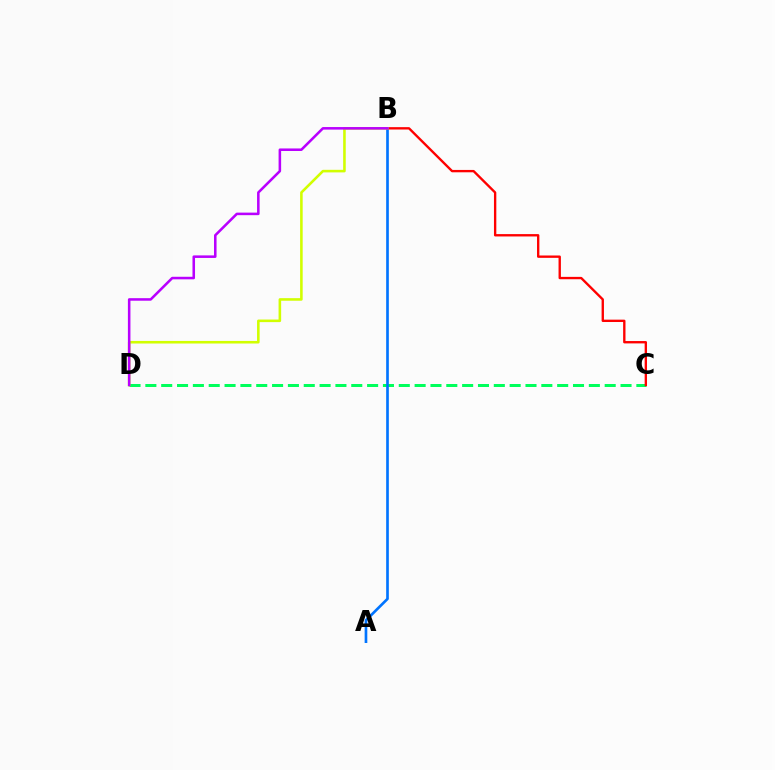{('C', 'D'): [{'color': '#00ff5c', 'line_style': 'dashed', 'thickness': 2.15}], ('A', 'B'): [{'color': '#0074ff', 'line_style': 'solid', 'thickness': 1.92}], ('B', 'C'): [{'color': '#ff0000', 'line_style': 'solid', 'thickness': 1.7}], ('B', 'D'): [{'color': '#d1ff00', 'line_style': 'solid', 'thickness': 1.86}, {'color': '#b900ff', 'line_style': 'solid', 'thickness': 1.83}]}